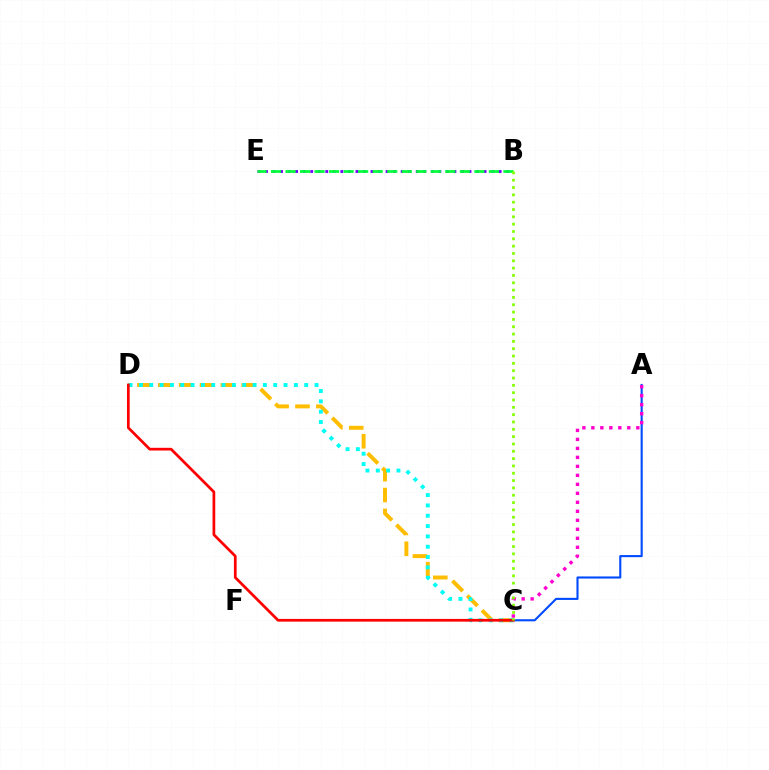{('A', 'C'): [{'color': '#004bff', 'line_style': 'solid', 'thickness': 1.52}, {'color': '#ff00cf', 'line_style': 'dotted', 'thickness': 2.44}], ('C', 'D'): [{'color': '#ffbd00', 'line_style': 'dashed', 'thickness': 2.84}, {'color': '#00fff6', 'line_style': 'dotted', 'thickness': 2.81}, {'color': '#ff0000', 'line_style': 'solid', 'thickness': 1.96}], ('B', 'E'): [{'color': '#7200ff', 'line_style': 'dotted', 'thickness': 2.05}, {'color': '#00ff39', 'line_style': 'dashed', 'thickness': 1.97}], ('B', 'C'): [{'color': '#84ff00', 'line_style': 'dotted', 'thickness': 1.99}]}